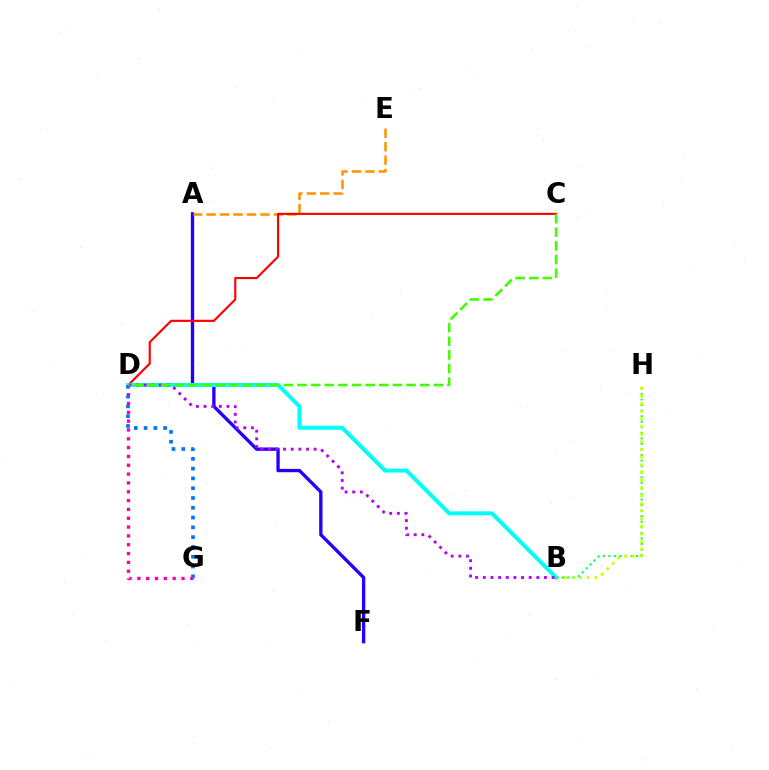{('A', 'F'): [{'color': '#2500ff', 'line_style': 'solid', 'thickness': 2.4}], ('B', 'H'): [{'color': '#00ff5c', 'line_style': 'dotted', 'thickness': 1.51}, {'color': '#d1ff00', 'line_style': 'dotted', 'thickness': 2.09}], ('A', 'E'): [{'color': '#ff9400', 'line_style': 'dashed', 'thickness': 1.83}], ('D', 'G'): [{'color': '#ff00ac', 'line_style': 'dotted', 'thickness': 2.4}, {'color': '#0074ff', 'line_style': 'dotted', 'thickness': 2.66}], ('C', 'D'): [{'color': '#ff0000', 'line_style': 'solid', 'thickness': 1.54}, {'color': '#3dff00', 'line_style': 'dashed', 'thickness': 1.85}], ('B', 'D'): [{'color': '#00fff6', 'line_style': 'solid', 'thickness': 2.89}, {'color': '#b900ff', 'line_style': 'dotted', 'thickness': 2.08}]}